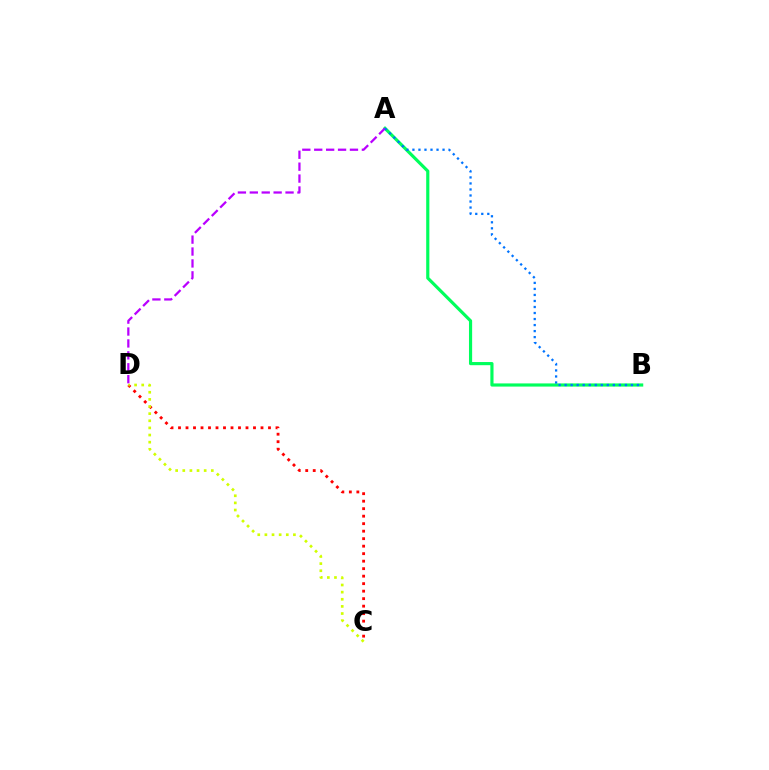{('C', 'D'): [{'color': '#ff0000', 'line_style': 'dotted', 'thickness': 2.04}, {'color': '#d1ff00', 'line_style': 'dotted', 'thickness': 1.94}], ('A', 'B'): [{'color': '#00ff5c', 'line_style': 'solid', 'thickness': 2.28}, {'color': '#0074ff', 'line_style': 'dotted', 'thickness': 1.64}], ('A', 'D'): [{'color': '#b900ff', 'line_style': 'dashed', 'thickness': 1.62}]}